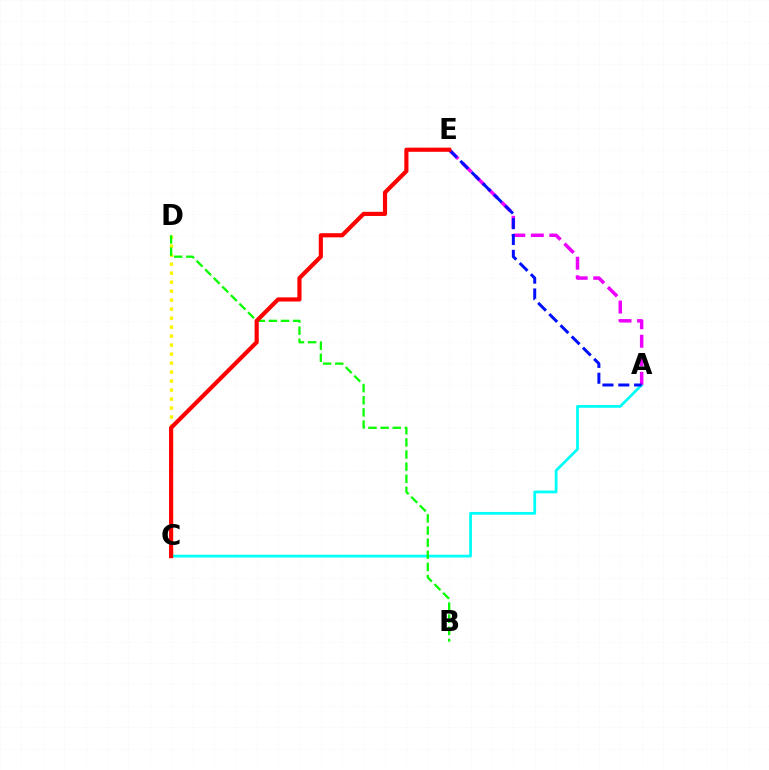{('C', 'D'): [{'color': '#fcf500', 'line_style': 'dotted', 'thickness': 2.44}], ('A', 'C'): [{'color': '#00fff6', 'line_style': 'solid', 'thickness': 2.0}], ('A', 'E'): [{'color': '#ee00ff', 'line_style': 'dashed', 'thickness': 2.52}, {'color': '#0010ff', 'line_style': 'dashed', 'thickness': 2.15}], ('B', 'D'): [{'color': '#08ff00', 'line_style': 'dashed', 'thickness': 1.65}], ('C', 'E'): [{'color': '#ff0000', 'line_style': 'solid', 'thickness': 2.99}]}